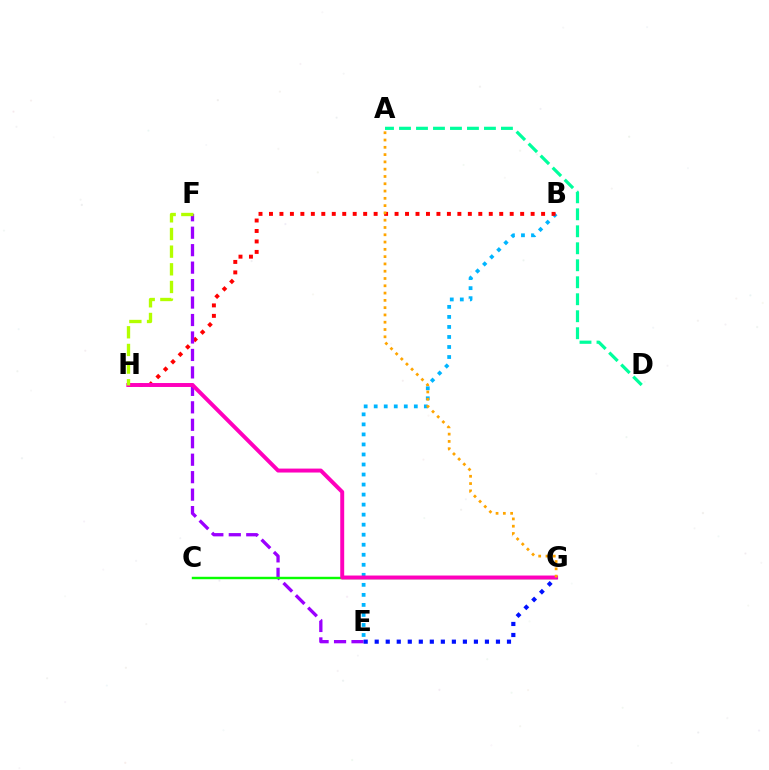{('B', 'E'): [{'color': '#00b5ff', 'line_style': 'dotted', 'thickness': 2.72}], ('B', 'H'): [{'color': '#ff0000', 'line_style': 'dotted', 'thickness': 2.84}], ('A', 'D'): [{'color': '#00ff9d', 'line_style': 'dashed', 'thickness': 2.31}], ('E', 'F'): [{'color': '#9b00ff', 'line_style': 'dashed', 'thickness': 2.37}], ('C', 'G'): [{'color': '#08ff00', 'line_style': 'solid', 'thickness': 1.75}], ('G', 'H'): [{'color': '#ff00bd', 'line_style': 'solid', 'thickness': 2.84}], ('E', 'G'): [{'color': '#0010ff', 'line_style': 'dotted', 'thickness': 2.99}], ('A', 'G'): [{'color': '#ffa500', 'line_style': 'dotted', 'thickness': 1.98}], ('F', 'H'): [{'color': '#b3ff00', 'line_style': 'dashed', 'thickness': 2.4}]}